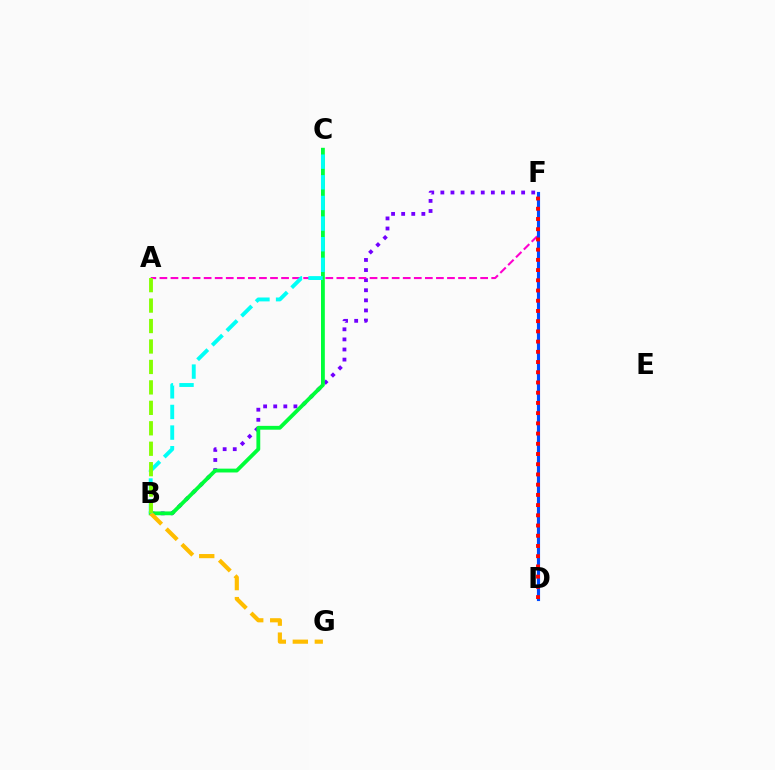{('B', 'F'): [{'color': '#7200ff', 'line_style': 'dotted', 'thickness': 2.74}], ('B', 'C'): [{'color': '#00ff39', 'line_style': 'solid', 'thickness': 2.76}, {'color': '#00fff6', 'line_style': 'dashed', 'thickness': 2.8}], ('A', 'F'): [{'color': '#ff00cf', 'line_style': 'dashed', 'thickness': 1.5}], ('B', 'G'): [{'color': '#ffbd00', 'line_style': 'dashed', 'thickness': 2.99}], ('D', 'F'): [{'color': '#004bff', 'line_style': 'solid', 'thickness': 2.25}, {'color': '#ff0000', 'line_style': 'dotted', 'thickness': 2.78}], ('A', 'B'): [{'color': '#84ff00', 'line_style': 'dashed', 'thickness': 2.78}]}